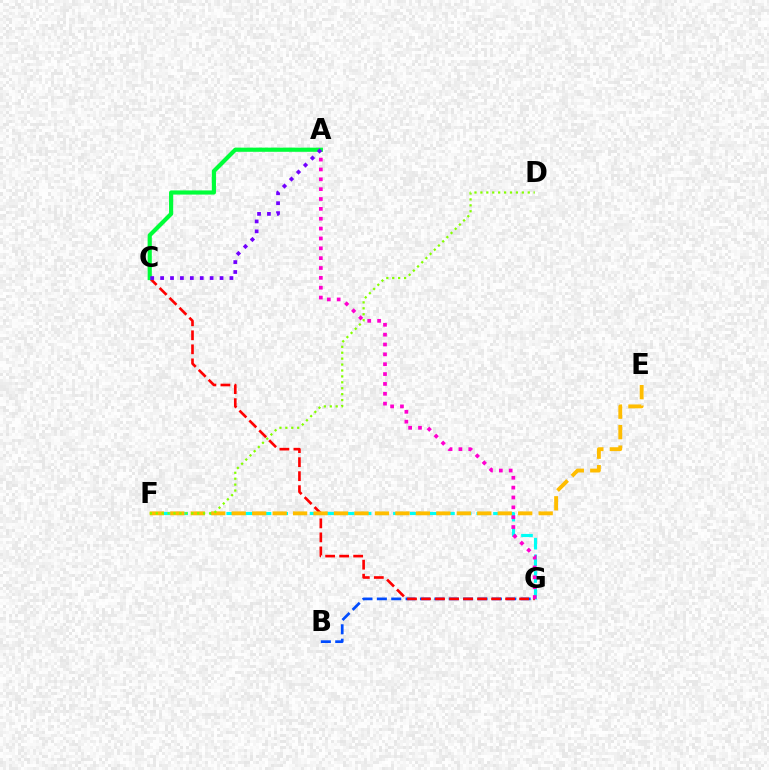{('B', 'G'): [{'color': '#004bff', 'line_style': 'dashed', 'thickness': 1.95}], ('F', 'G'): [{'color': '#00fff6', 'line_style': 'dashed', 'thickness': 2.27}], ('C', 'G'): [{'color': '#ff0000', 'line_style': 'dashed', 'thickness': 1.9}], ('A', 'G'): [{'color': '#ff00cf', 'line_style': 'dotted', 'thickness': 2.68}], ('E', 'F'): [{'color': '#ffbd00', 'line_style': 'dashed', 'thickness': 2.78}], ('A', 'C'): [{'color': '#00ff39', 'line_style': 'solid', 'thickness': 2.99}, {'color': '#7200ff', 'line_style': 'dotted', 'thickness': 2.69}], ('D', 'F'): [{'color': '#84ff00', 'line_style': 'dotted', 'thickness': 1.61}]}